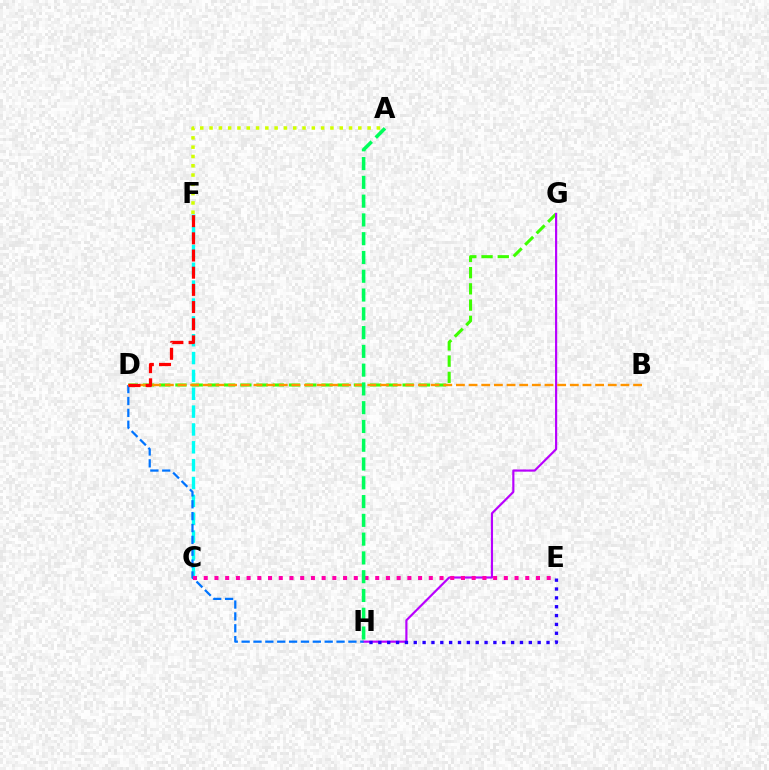{('C', 'F'): [{'color': '#00fff6', 'line_style': 'dashed', 'thickness': 2.42}], ('D', 'G'): [{'color': '#3dff00', 'line_style': 'dashed', 'thickness': 2.2}], ('G', 'H'): [{'color': '#b900ff', 'line_style': 'solid', 'thickness': 1.56}], ('D', 'H'): [{'color': '#0074ff', 'line_style': 'dashed', 'thickness': 1.61}], ('B', 'D'): [{'color': '#ff9400', 'line_style': 'dashed', 'thickness': 1.72}], ('D', 'F'): [{'color': '#ff0000', 'line_style': 'dashed', 'thickness': 2.33}], ('C', 'E'): [{'color': '#ff00ac', 'line_style': 'dotted', 'thickness': 2.91}], ('E', 'H'): [{'color': '#2500ff', 'line_style': 'dotted', 'thickness': 2.4}], ('A', 'F'): [{'color': '#d1ff00', 'line_style': 'dotted', 'thickness': 2.53}], ('A', 'H'): [{'color': '#00ff5c', 'line_style': 'dashed', 'thickness': 2.55}]}